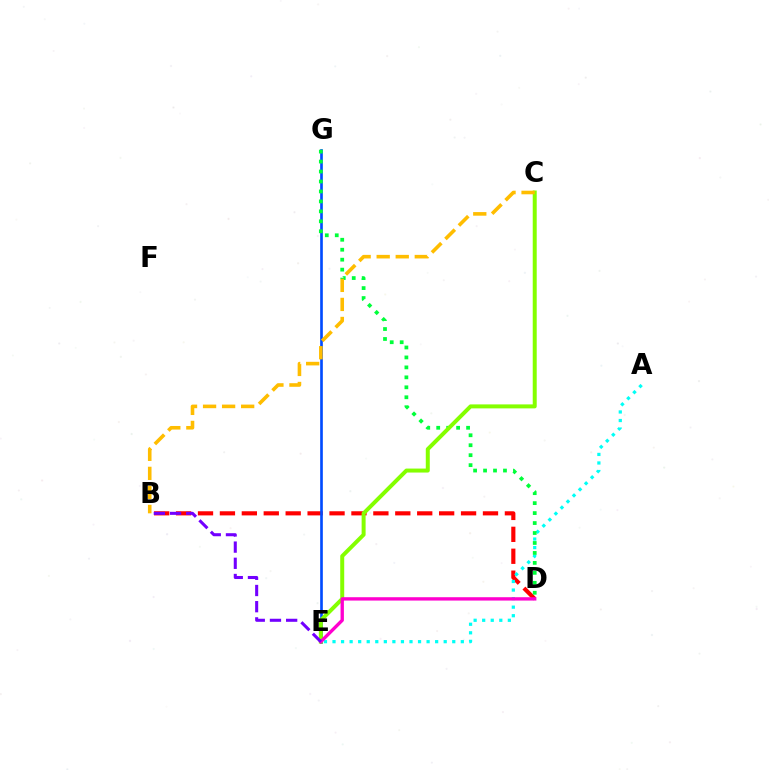{('B', 'D'): [{'color': '#ff0000', 'line_style': 'dashed', 'thickness': 2.98}], ('E', 'G'): [{'color': '#004bff', 'line_style': 'solid', 'thickness': 1.91}], ('A', 'E'): [{'color': '#00fff6', 'line_style': 'dotted', 'thickness': 2.32}], ('D', 'G'): [{'color': '#00ff39', 'line_style': 'dotted', 'thickness': 2.71}], ('C', 'E'): [{'color': '#84ff00', 'line_style': 'solid', 'thickness': 2.87}], ('D', 'E'): [{'color': '#ff00cf', 'line_style': 'solid', 'thickness': 2.41}], ('B', 'E'): [{'color': '#7200ff', 'line_style': 'dashed', 'thickness': 2.2}], ('B', 'C'): [{'color': '#ffbd00', 'line_style': 'dashed', 'thickness': 2.59}]}